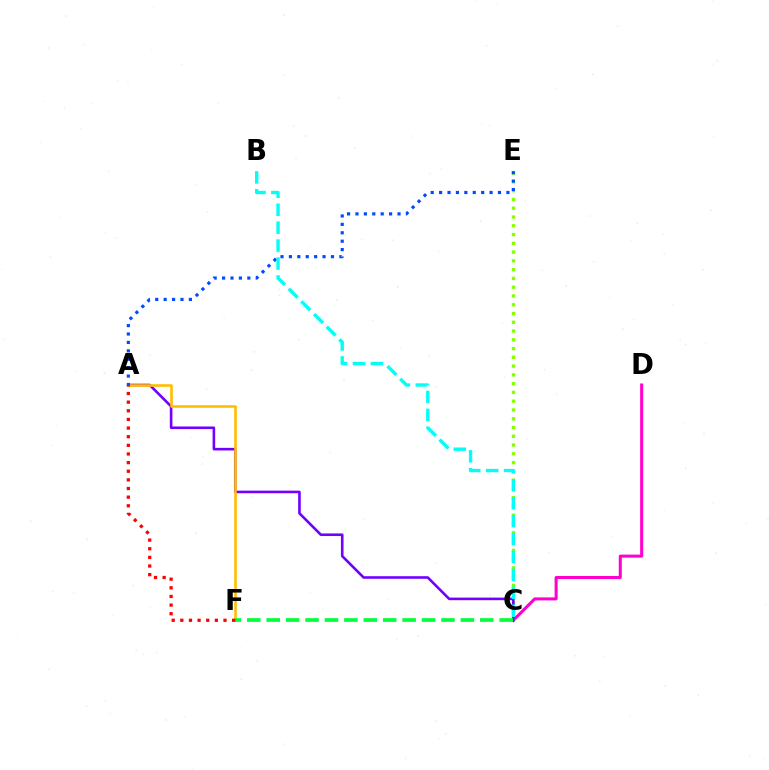{('C', 'D'): [{'color': '#ff00cf', 'line_style': 'solid', 'thickness': 2.18}], ('C', 'E'): [{'color': '#84ff00', 'line_style': 'dotted', 'thickness': 2.38}], ('A', 'C'): [{'color': '#7200ff', 'line_style': 'solid', 'thickness': 1.87}], ('A', 'F'): [{'color': '#ffbd00', 'line_style': 'solid', 'thickness': 1.87}, {'color': '#ff0000', 'line_style': 'dotted', 'thickness': 2.35}], ('C', 'F'): [{'color': '#00ff39', 'line_style': 'dashed', 'thickness': 2.64}], ('A', 'E'): [{'color': '#004bff', 'line_style': 'dotted', 'thickness': 2.29}], ('B', 'C'): [{'color': '#00fff6', 'line_style': 'dashed', 'thickness': 2.44}]}